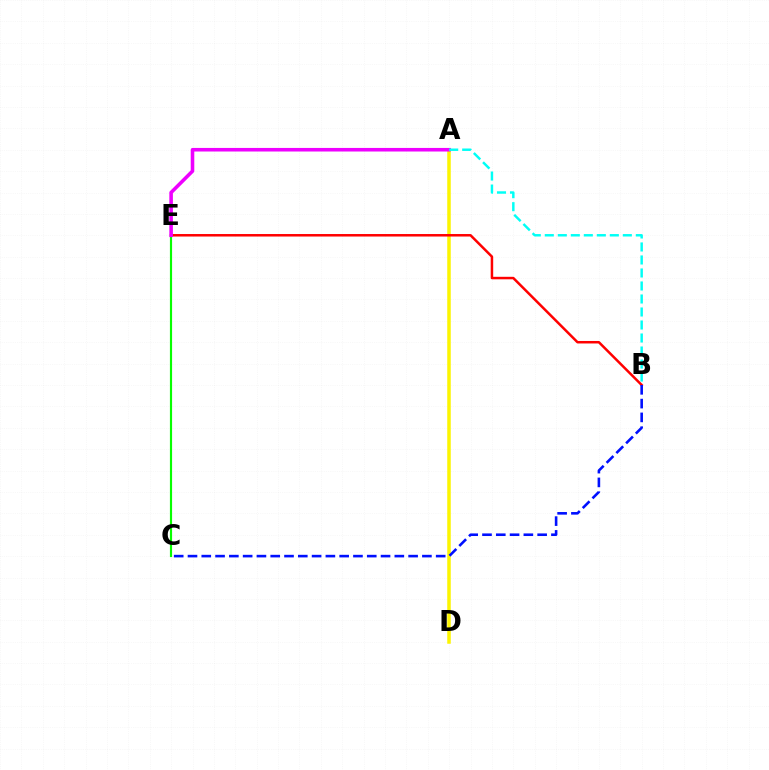{('A', 'D'): [{'color': '#fcf500', 'line_style': 'solid', 'thickness': 2.53}], ('B', 'E'): [{'color': '#ff0000', 'line_style': 'solid', 'thickness': 1.8}], ('C', 'E'): [{'color': '#08ff00', 'line_style': 'solid', 'thickness': 1.56}], ('A', 'E'): [{'color': '#ee00ff', 'line_style': 'solid', 'thickness': 2.57}], ('A', 'B'): [{'color': '#00fff6', 'line_style': 'dashed', 'thickness': 1.77}], ('B', 'C'): [{'color': '#0010ff', 'line_style': 'dashed', 'thickness': 1.87}]}